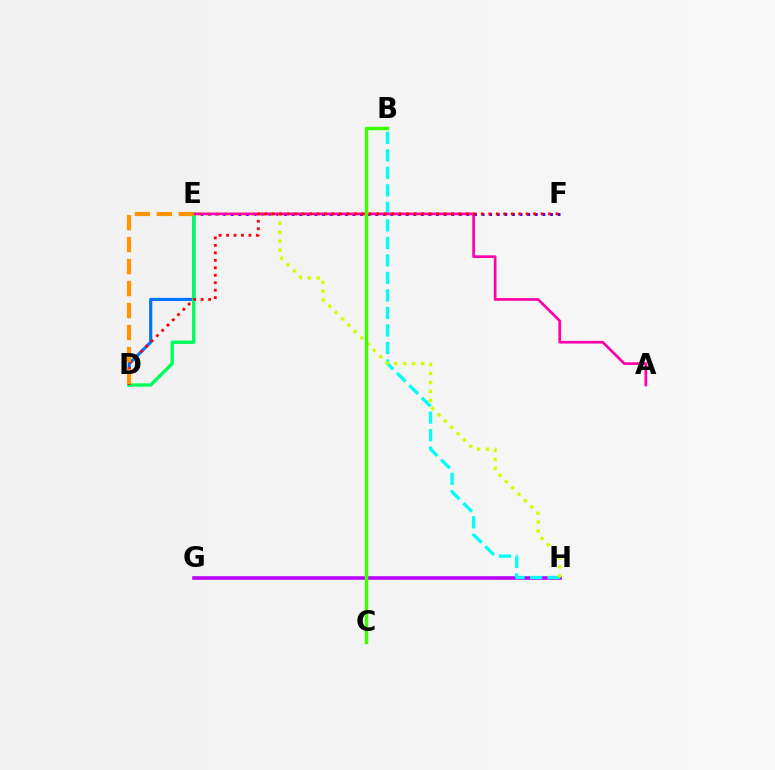{('E', 'F'): [{'color': '#2500ff', 'line_style': 'dotted', 'thickness': 2.07}], ('G', 'H'): [{'color': '#b900ff', 'line_style': 'solid', 'thickness': 2.58}], ('D', 'E'): [{'color': '#0074ff', 'line_style': 'solid', 'thickness': 2.28}, {'color': '#00ff5c', 'line_style': 'solid', 'thickness': 2.45}, {'color': '#ff9400', 'line_style': 'dashed', 'thickness': 2.99}], ('B', 'H'): [{'color': '#00fff6', 'line_style': 'dashed', 'thickness': 2.38}], ('E', 'H'): [{'color': '#d1ff00', 'line_style': 'dotted', 'thickness': 2.43}], ('A', 'E'): [{'color': '#ff00ac', 'line_style': 'solid', 'thickness': 1.94}], ('B', 'C'): [{'color': '#3dff00', 'line_style': 'solid', 'thickness': 2.49}], ('D', 'F'): [{'color': '#ff0000', 'line_style': 'dotted', 'thickness': 2.03}]}